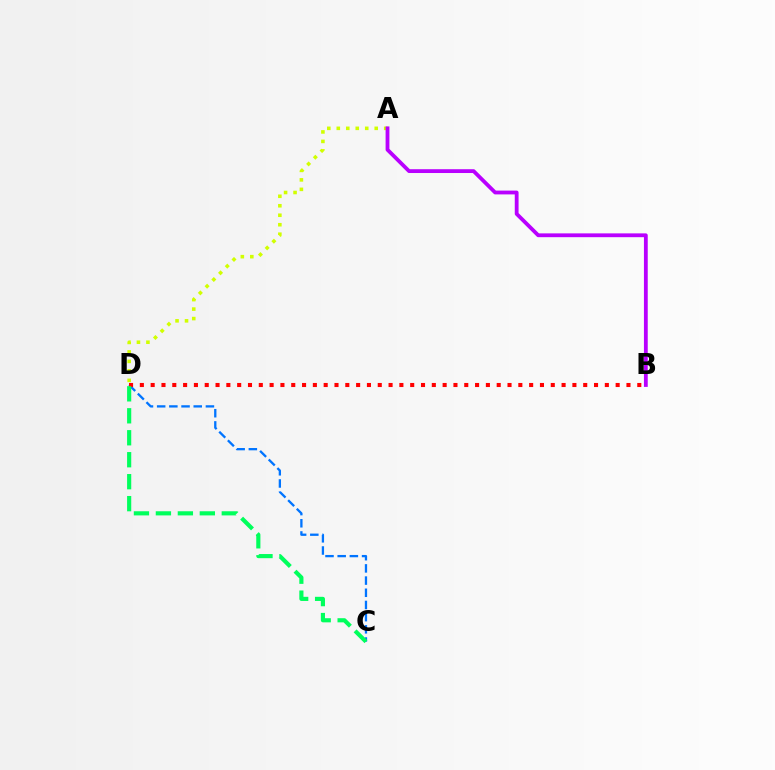{('C', 'D'): [{'color': '#0074ff', 'line_style': 'dashed', 'thickness': 1.66}, {'color': '#00ff5c', 'line_style': 'dashed', 'thickness': 2.98}], ('A', 'D'): [{'color': '#d1ff00', 'line_style': 'dotted', 'thickness': 2.58}], ('B', 'D'): [{'color': '#ff0000', 'line_style': 'dotted', 'thickness': 2.94}], ('A', 'B'): [{'color': '#b900ff', 'line_style': 'solid', 'thickness': 2.74}]}